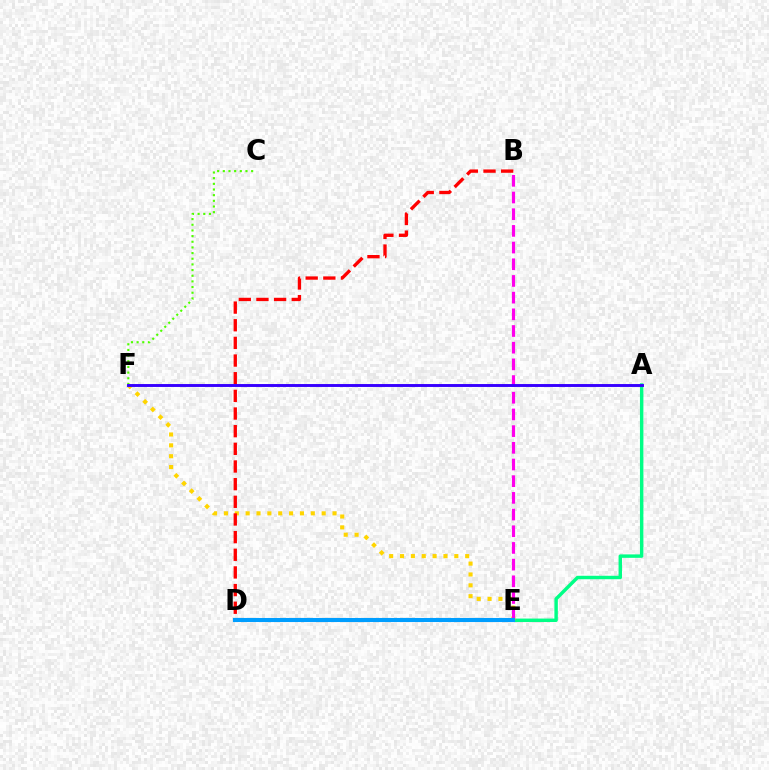{('A', 'E'): [{'color': '#00ff86', 'line_style': 'solid', 'thickness': 2.47}], ('C', 'F'): [{'color': '#4fff00', 'line_style': 'dotted', 'thickness': 1.54}], ('E', 'F'): [{'color': '#ffd500', 'line_style': 'dotted', 'thickness': 2.95}], ('B', 'D'): [{'color': '#ff0000', 'line_style': 'dashed', 'thickness': 2.4}], ('B', 'E'): [{'color': '#ff00ed', 'line_style': 'dashed', 'thickness': 2.27}], ('A', 'F'): [{'color': '#3700ff', 'line_style': 'solid', 'thickness': 2.1}], ('D', 'E'): [{'color': '#009eff', 'line_style': 'solid', 'thickness': 2.93}]}